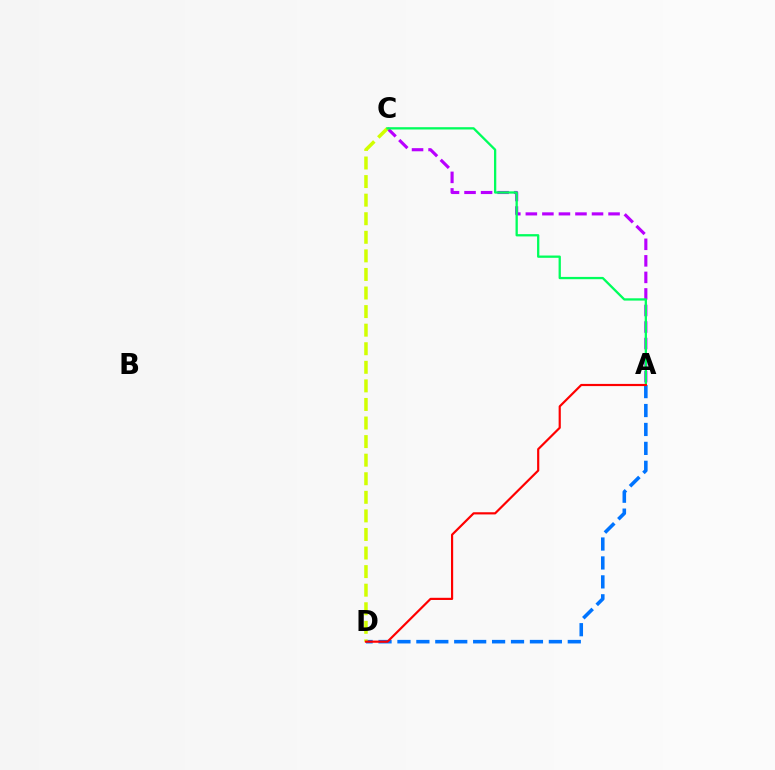{('A', 'D'): [{'color': '#0074ff', 'line_style': 'dashed', 'thickness': 2.57}, {'color': '#ff0000', 'line_style': 'solid', 'thickness': 1.57}], ('A', 'C'): [{'color': '#b900ff', 'line_style': 'dashed', 'thickness': 2.25}, {'color': '#00ff5c', 'line_style': 'solid', 'thickness': 1.65}], ('C', 'D'): [{'color': '#d1ff00', 'line_style': 'dashed', 'thickness': 2.52}]}